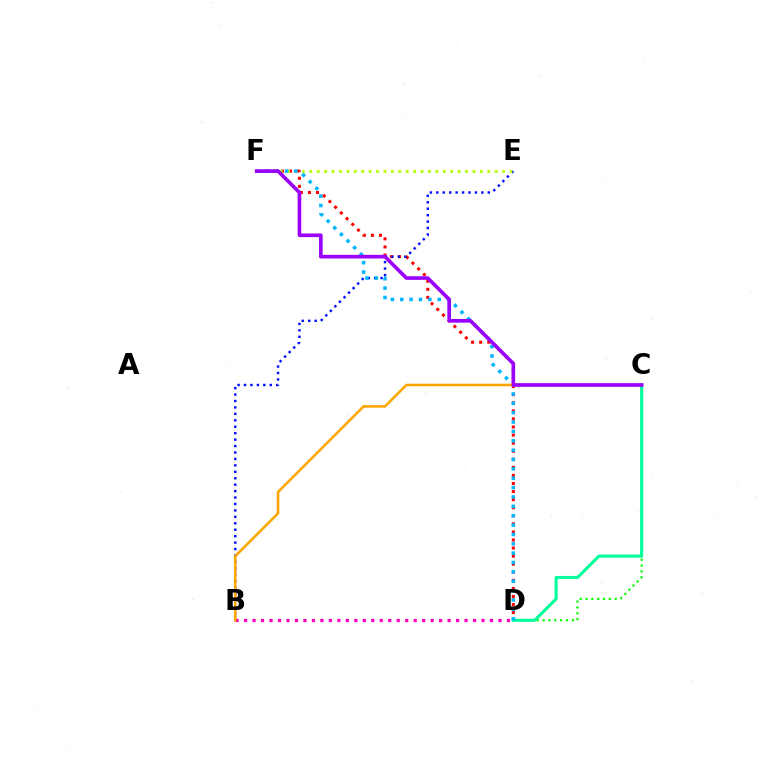{('C', 'D'): [{'color': '#08ff00', 'line_style': 'dotted', 'thickness': 1.59}, {'color': '#00ff9d', 'line_style': 'solid', 'thickness': 2.24}], ('D', 'F'): [{'color': '#ff0000', 'line_style': 'dotted', 'thickness': 2.19}, {'color': '#00b5ff', 'line_style': 'dotted', 'thickness': 2.54}], ('B', 'E'): [{'color': '#0010ff', 'line_style': 'dotted', 'thickness': 1.75}], ('B', 'D'): [{'color': '#ff00bd', 'line_style': 'dotted', 'thickness': 2.3}], ('E', 'F'): [{'color': '#b3ff00', 'line_style': 'dotted', 'thickness': 2.01}], ('B', 'C'): [{'color': '#ffa500', 'line_style': 'solid', 'thickness': 1.86}], ('C', 'F'): [{'color': '#9b00ff', 'line_style': 'solid', 'thickness': 2.62}]}